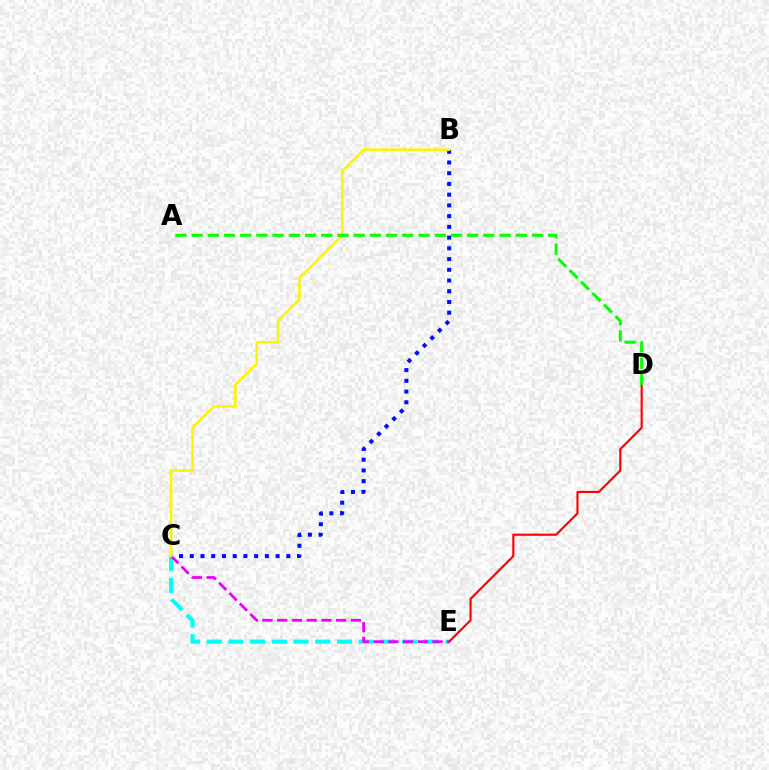{('C', 'E'): [{'color': '#00fff6', 'line_style': 'dashed', 'thickness': 2.95}, {'color': '#ee00ff', 'line_style': 'dashed', 'thickness': 2.0}], ('D', 'E'): [{'color': '#ff0000', 'line_style': 'solid', 'thickness': 1.54}], ('B', 'C'): [{'color': '#0010ff', 'line_style': 'dotted', 'thickness': 2.92}, {'color': '#fcf500', 'line_style': 'solid', 'thickness': 1.82}], ('A', 'D'): [{'color': '#08ff00', 'line_style': 'dashed', 'thickness': 2.2}]}